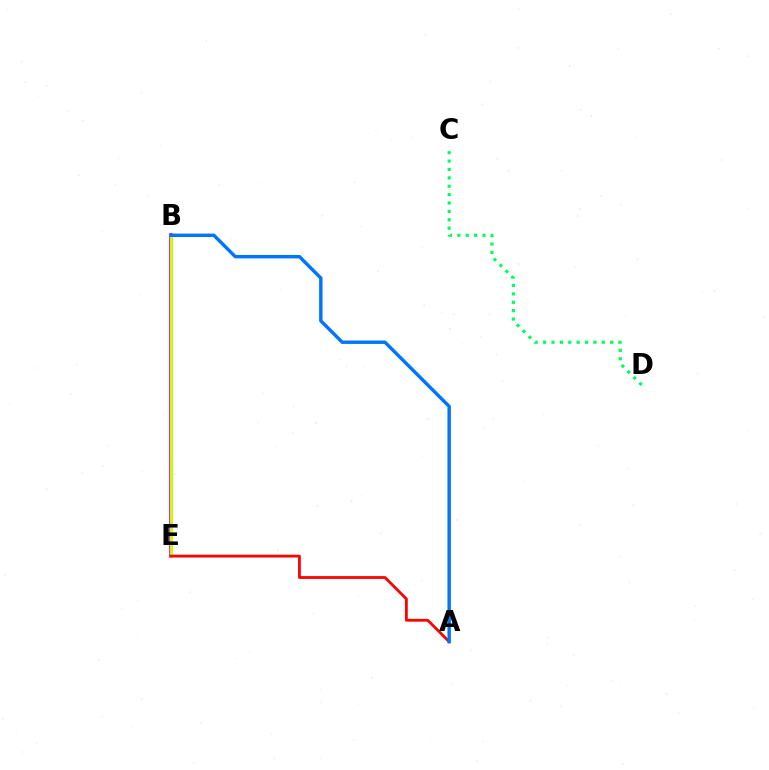{('B', 'E'): [{'color': '#b900ff', 'line_style': 'solid', 'thickness': 2.58}, {'color': '#d1ff00', 'line_style': 'solid', 'thickness': 2.06}], ('C', 'D'): [{'color': '#00ff5c', 'line_style': 'dotted', 'thickness': 2.28}], ('A', 'E'): [{'color': '#ff0000', 'line_style': 'solid', 'thickness': 2.0}], ('A', 'B'): [{'color': '#0074ff', 'line_style': 'solid', 'thickness': 2.46}]}